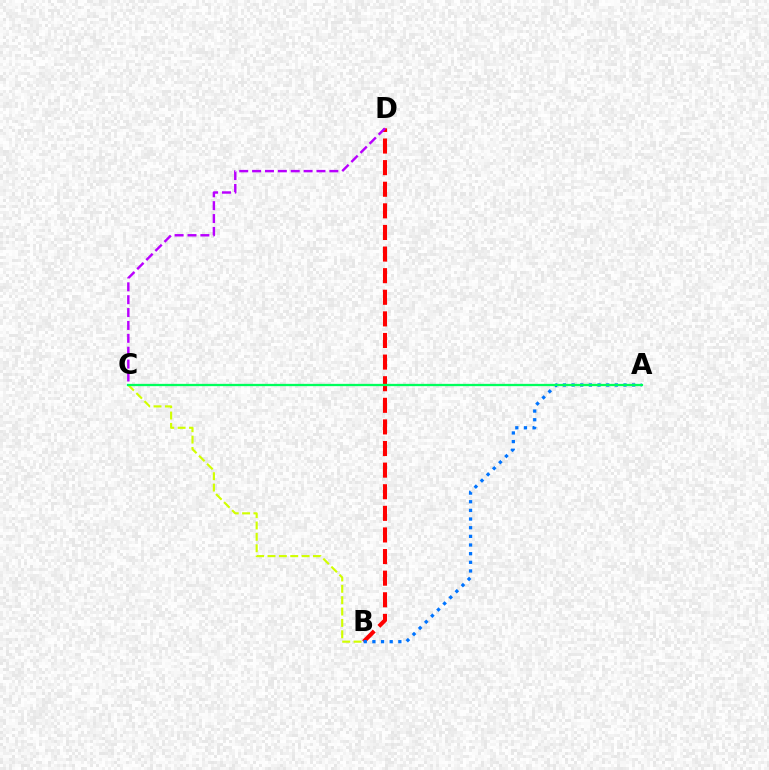{('B', 'D'): [{'color': '#ff0000', 'line_style': 'dashed', 'thickness': 2.94}], ('A', 'B'): [{'color': '#0074ff', 'line_style': 'dotted', 'thickness': 2.35}], ('B', 'C'): [{'color': '#d1ff00', 'line_style': 'dashed', 'thickness': 1.54}], ('A', 'C'): [{'color': '#00ff5c', 'line_style': 'solid', 'thickness': 1.65}], ('C', 'D'): [{'color': '#b900ff', 'line_style': 'dashed', 'thickness': 1.75}]}